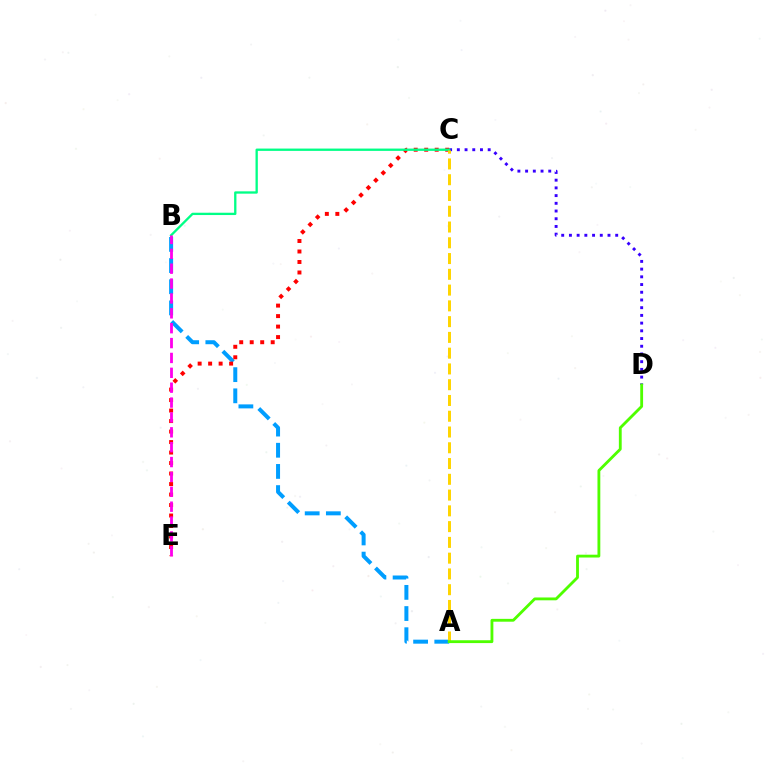{('A', 'B'): [{'color': '#009eff', 'line_style': 'dashed', 'thickness': 2.88}], ('C', 'D'): [{'color': '#3700ff', 'line_style': 'dotted', 'thickness': 2.1}], ('C', 'E'): [{'color': '#ff0000', 'line_style': 'dotted', 'thickness': 2.85}], ('B', 'C'): [{'color': '#00ff86', 'line_style': 'solid', 'thickness': 1.67}], ('B', 'E'): [{'color': '#ff00ed', 'line_style': 'dashed', 'thickness': 2.02}], ('A', 'C'): [{'color': '#ffd500', 'line_style': 'dashed', 'thickness': 2.14}], ('A', 'D'): [{'color': '#4fff00', 'line_style': 'solid', 'thickness': 2.04}]}